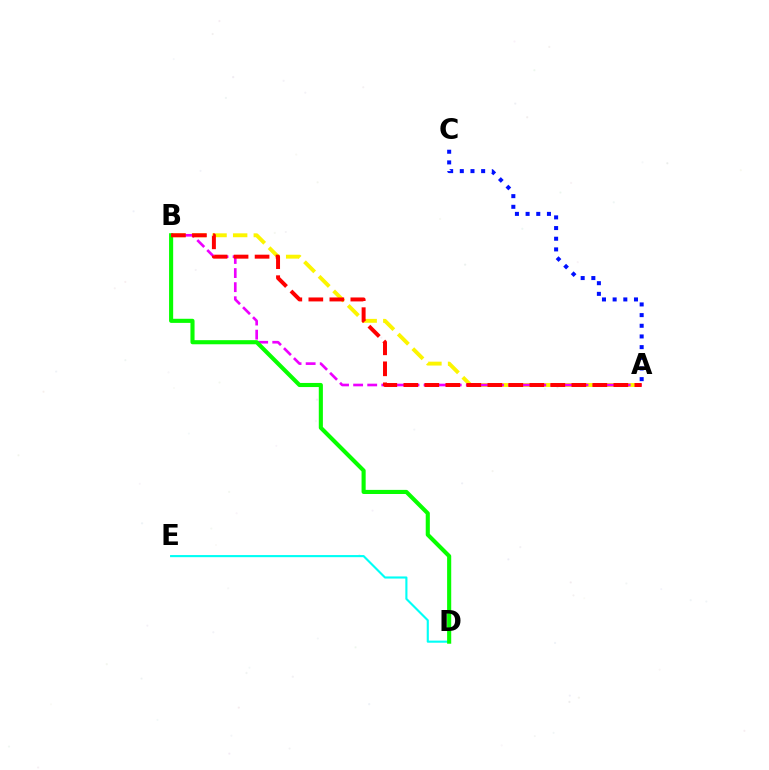{('A', 'B'): [{'color': '#fcf500', 'line_style': 'dashed', 'thickness': 2.8}, {'color': '#ee00ff', 'line_style': 'dashed', 'thickness': 1.91}, {'color': '#ff0000', 'line_style': 'dashed', 'thickness': 2.85}], ('D', 'E'): [{'color': '#00fff6', 'line_style': 'solid', 'thickness': 1.53}], ('B', 'D'): [{'color': '#08ff00', 'line_style': 'solid', 'thickness': 2.95}], ('A', 'C'): [{'color': '#0010ff', 'line_style': 'dotted', 'thickness': 2.9}]}